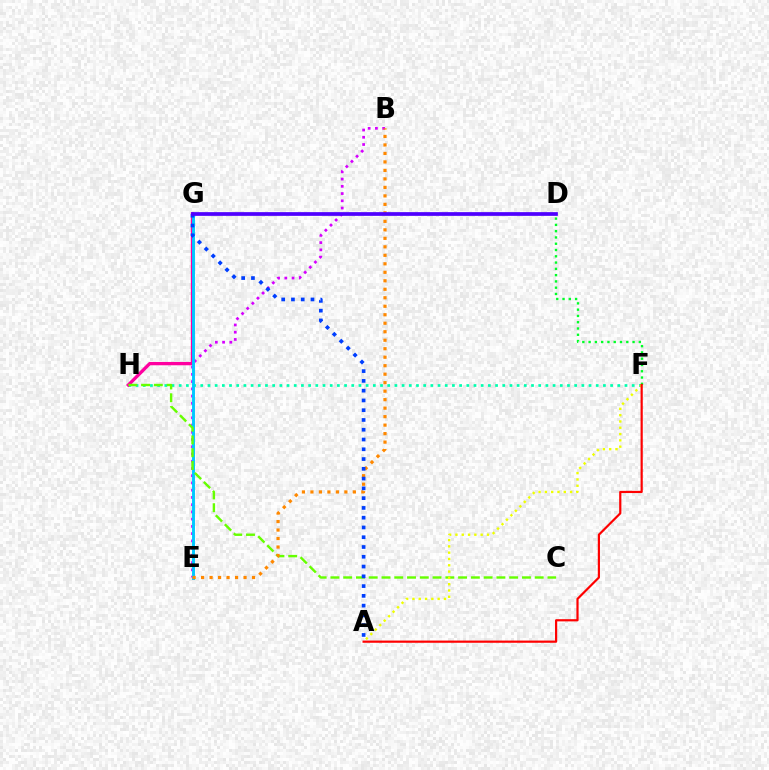{('F', 'H'): [{'color': '#00ffaf', 'line_style': 'dotted', 'thickness': 1.95}], ('B', 'E'): [{'color': '#d600ff', 'line_style': 'dotted', 'thickness': 1.97}, {'color': '#ff8800', 'line_style': 'dotted', 'thickness': 2.31}], ('G', 'H'): [{'color': '#ff00a0', 'line_style': 'solid', 'thickness': 2.38}], ('E', 'G'): [{'color': '#00c7ff', 'line_style': 'solid', 'thickness': 2.11}], ('D', 'F'): [{'color': '#00ff27', 'line_style': 'dotted', 'thickness': 1.71}], ('C', 'H'): [{'color': '#66ff00', 'line_style': 'dashed', 'thickness': 1.73}], ('A', 'G'): [{'color': '#003fff', 'line_style': 'dotted', 'thickness': 2.65}], ('A', 'F'): [{'color': '#eeff00', 'line_style': 'dotted', 'thickness': 1.71}, {'color': '#ff0000', 'line_style': 'solid', 'thickness': 1.58}], ('D', 'G'): [{'color': '#4f00ff', 'line_style': 'solid', 'thickness': 2.68}]}